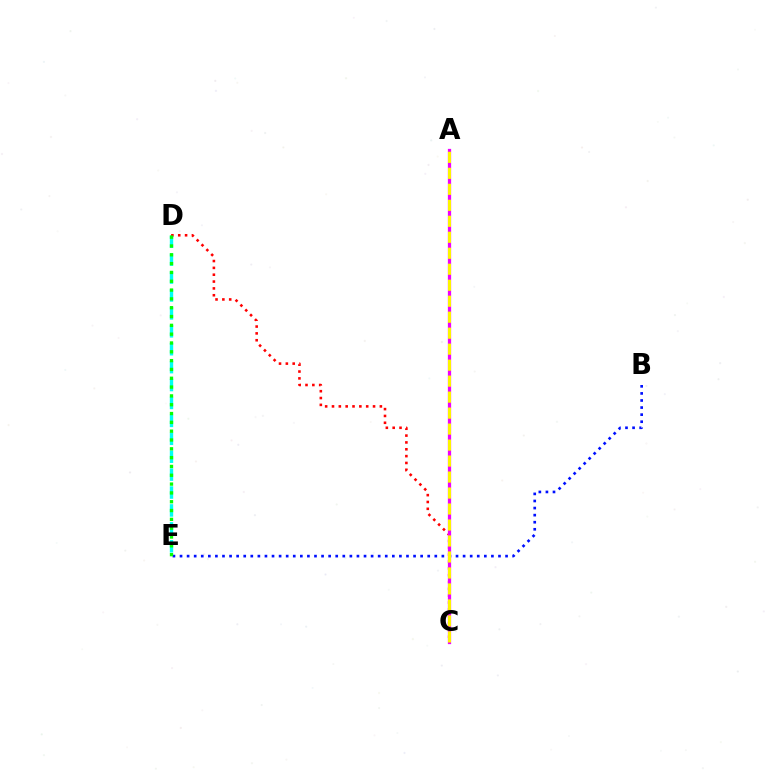{('D', 'E'): [{'color': '#00fff6', 'line_style': 'dashed', 'thickness': 2.43}, {'color': '#08ff00', 'line_style': 'dotted', 'thickness': 2.4}], ('B', 'E'): [{'color': '#0010ff', 'line_style': 'dotted', 'thickness': 1.92}], ('C', 'D'): [{'color': '#ff0000', 'line_style': 'dotted', 'thickness': 1.86}], ('A', 'C'): [{'color': '#ee00ff', 'line_style': 'solid', 'thickness': 2.34}, {'color': '#fcf500', 'line_style': 'dashed', 'thickness': 2.17}]}